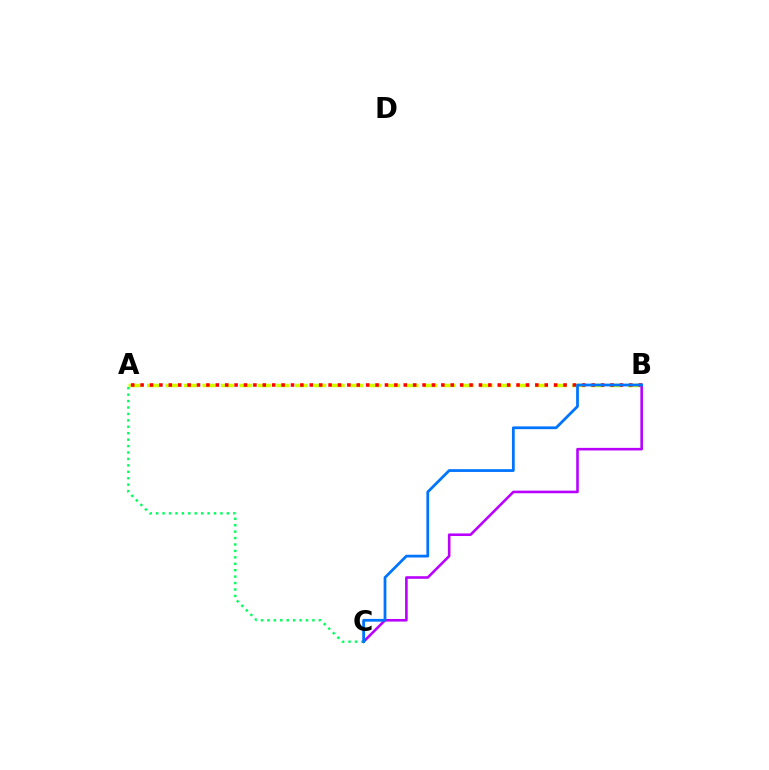{('A', 'B'): [{'color': '#d1ff00', 'line_style': 'dashed', 'thickness': 2.51}, {'color': '#ff0000', 'line_style': 'dotted', 'thickness': 2.55}], ('B', 'C'): [{'color': '#b900ff', 'line_style': 'solid', 'thickness': 1.87}, {'color': '#0074ff', 'line_style': 'solid', 'thickness': 1.99}], ('A', 'C'): [{'color': '#00ff5c', 'line_style': 'dotted', 'thickness': 1.75}]}